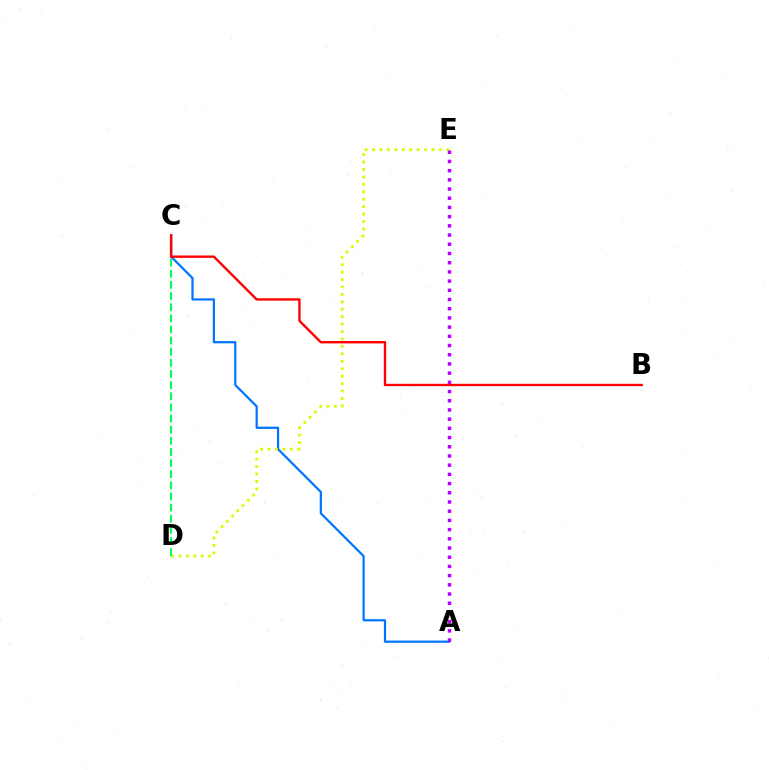{('A', 'C'): [{'color': '#0074ff', 'line_style': 'solid', 'thickness': 1.6}], ('D', 'E'): [{'color': '#d1ff00', 'line_style': 'dotted', 'thickness': 2.02}], ('A', 'E'): [{'color': '#b900ff', 'line_style': 'dotted', 'thickness': 2.5}], ('C', 'D'): [{'color': '#00ff5c', 'line_style': 'dashed', 'thickness': 1.51}], ('B', 'C'): [{'color': '#ff0000', 'line_style': 'solid', 'thickness': 1.72}]}